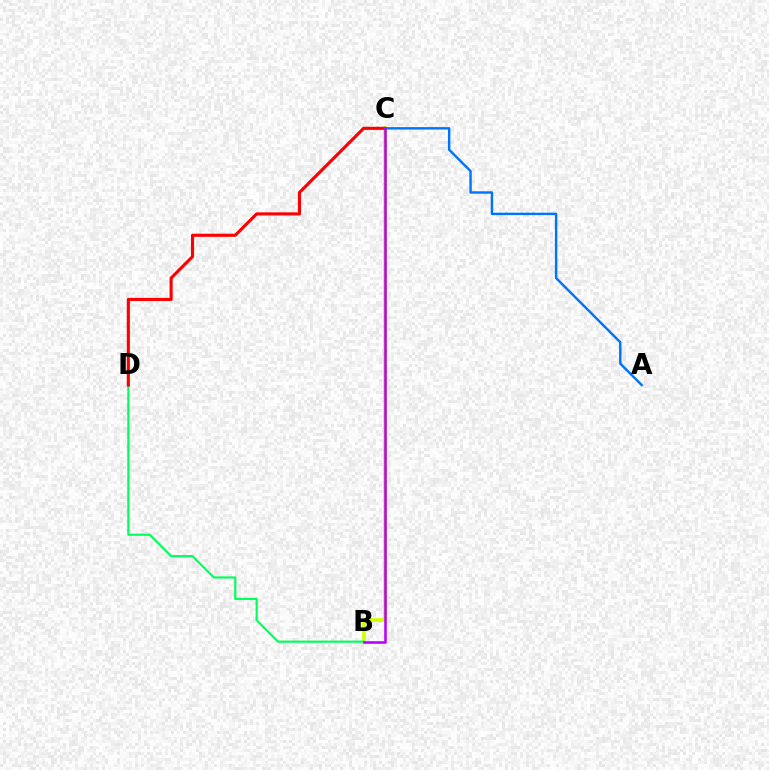{('B', 'C'): [{'color': '#d1ff00', 'line_style': 'solid', 'thickness': 2.66}, {'color': '#b900ff', 'line_style': 'solid', 'thickness': 1.84}], ('B', 'D'): [{'color': '#00ff5c', 'line_style': 'solid', 'thickness': 1.55}], ('C', 'D'): [{'color': '#ff0000', 'line_style': 'solid', 'thickness': 2.24}], ('A', 'C'): [{'color': '#0074ff', 'line_style': 'solid', 'thickness': 1.75}]}